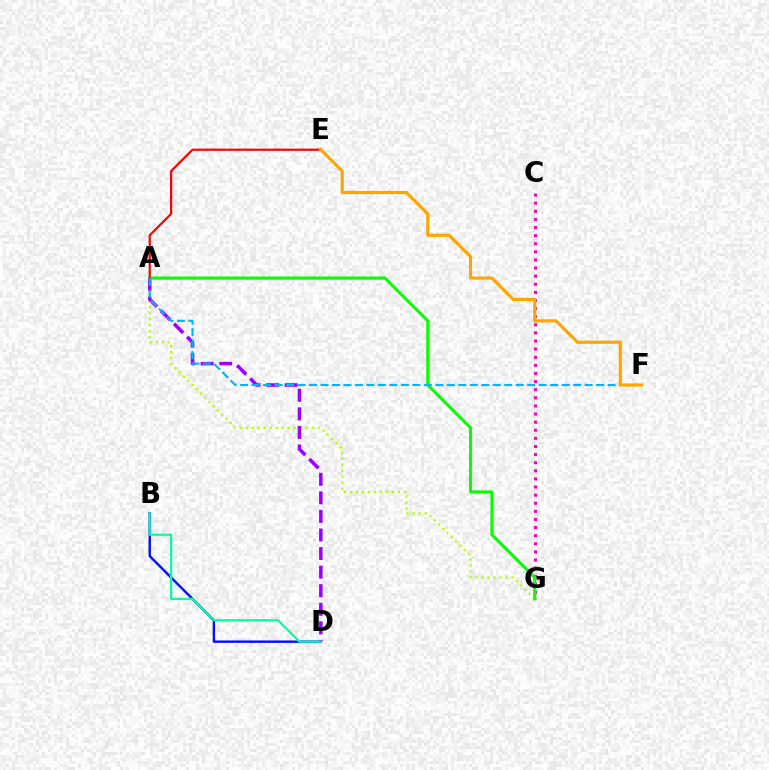{('A', 'G'): [{'color': '#b3ff00', 'line_style': 'dotted', 'thickness': 1.63}, {'color': '#08ff00', 'line_style': 'solid', 'thickness': 2.23}], ('C', 'G'): [{'color': '#ff00bd', 'line_style': 'dotted', 'thickness': 2.2}], ('B', 'D'): [{'color': '#0010ff', 'line_style': 'solid', 'thickness': 1.73}, {'color': '#00ff9d', 'line_style': 'solid', 'thickness': 1.57}], ('A', 'D'): [{'color': '#9b00ff', 'line_style': 'dashed', 'thickness': 2.52}], ('A', 'E'): [{'color': '#ff0000', 'line_style': 'solid', 'thickness': 1.58}], ('A', 'F'): [{'color': '#00b5ff', 'line_style': 'dashed', 'thickness': 1.56}], ('E', 'F'): [{'color': '#ffa500', 'line_style': 'solid', 'thickness': 2.26}]}